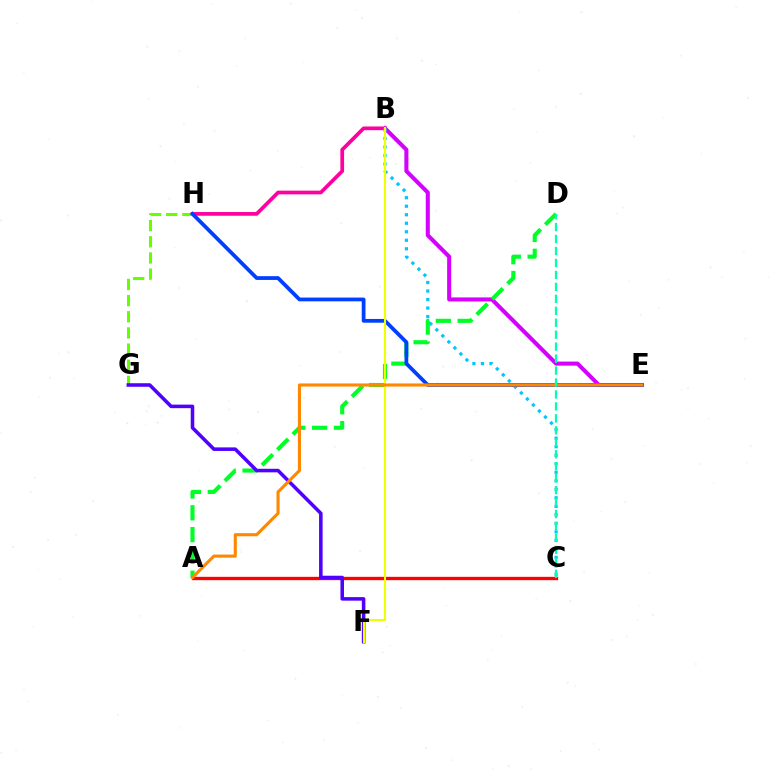{('B', 'H'): [{'color': '#ff00a0', 'line_style': 'solid', 'thickness': 2.67}], ('B', 'E'): [{'color': '#d600ff', 'line_style': 'solid', 'thickness': 2.92}], ('A', 'D'): [{'color': '#00ff27', 'line_style': 'dashed', 'thickness': 2.96}], ('G', 'H'): [{'color': '#66ff00', 'line_style': 'dashed', 'thickness': 2.2}], ('B', 'C'): [{'color': '#00c7ff', 'line_style': 'dotted', 'thickness': 2.31}], ('E', 'H'): [{'color': '#003fff', 'line_style': 'solid', 'thickness': 2.71}], ('A', 'C'): [{'color': '#ff0000', 'line_style': 'solid', 'thickness': 2.41}], ('F', 'G'): [{'color': '#4f00ff', 'line_style': 'solid', 'thickness': 2.55}], ('B', 'F'): [{'color': '#eeff00', 'line_style': 'solid', 'thickness': 1.53}], ('A', 'E'): [{'color': '#ff8800', 'line_style': 'solid', 'thickness': 2.23}], ('C', 'D'): [{'color': '#00ffaf', 'line_style': 'dashed', 'thickness': 1.62}]}